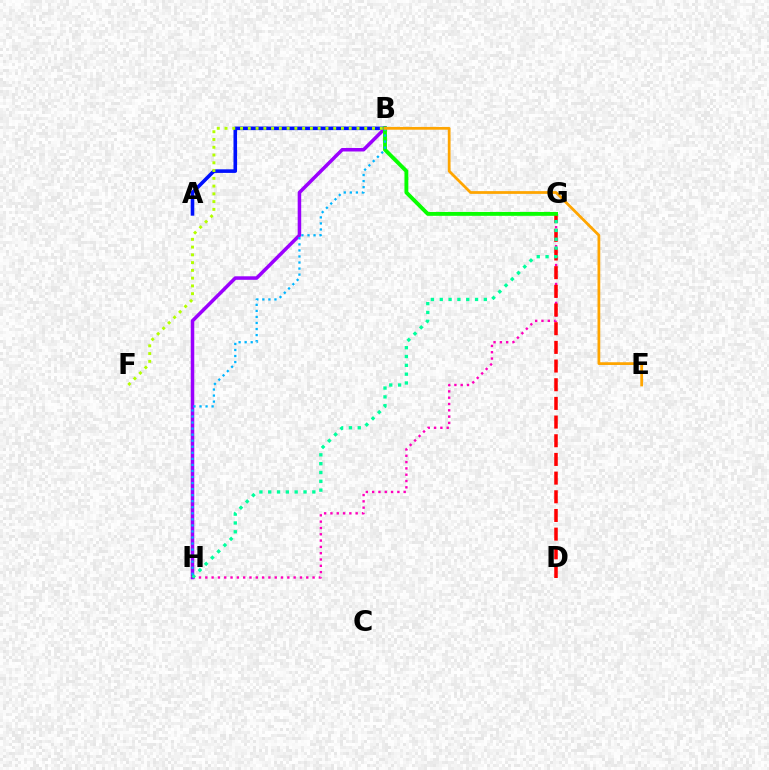{('A', 'B'): [{'color': '#0010ff', 'line_style': 'solid', 'thickness': 2.58}], ('G', 'H'): [{'color': '#ff00bd', 'line_style': 'dotted', 'thickness': 1.71}, {'color': '#00ff9d', 'line_style': 'dotted', 'thickness': 2.4}], ('B', 'H'): [{'color': '#9b00ff', 'line_style': 'solid', 'thickness': 2.54}, {'color': '#00b5ff', 'line_style': 'dotted', 'thickness': 1.64}], ('D', 'G'): [{'color': '#ff0000', 'line_style': 'dashed', 'thickness': 2.54}], ('B', 'G'): [{'color': '#08ff00', 'line_style': 'solid', 'thickness': 2.79}], ('B', 'F'): [{'color': '#b3ff00', 'line_style': 'dotted', 'thickness': 2.11}], ('B', 'E'): [{'color': '#ffa500', 'line_style': 'solid', 'thickness': 1.98}]}